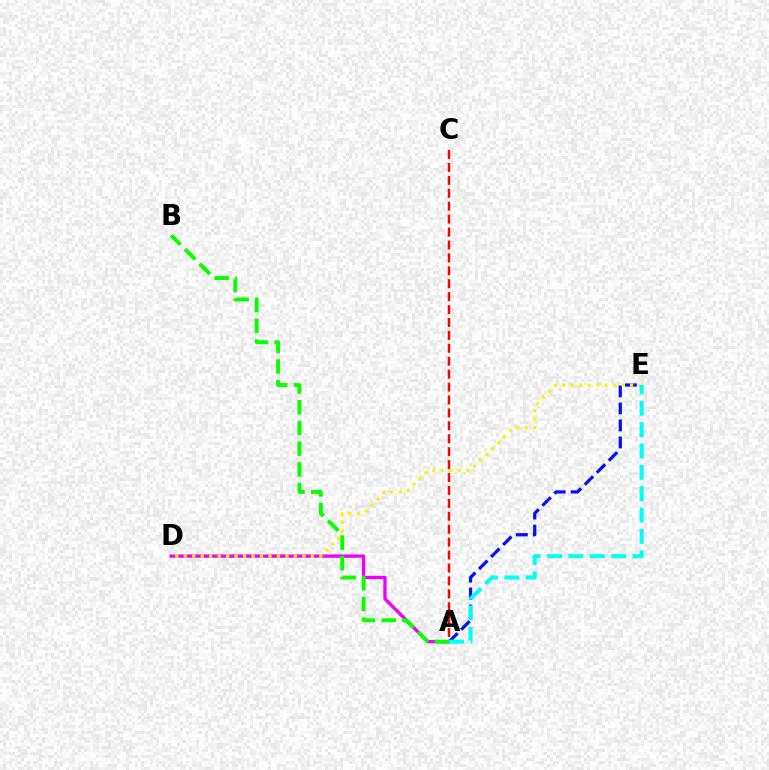{('A', 'E'): [{'color': '#0010ff', 'line_style': 'dashed', 'thickness': 2.31}, {'color': '#00fff6', 'line_style': 'dashed', 'thickness': 2.9}], ('A', 'D'): [{'color': '#ee00ff', 'line_style': 'solid', 'thickness': 2.38}], ('A', 'C'): [{'color': '#ff0000', 'line_style': 'dashed', 'thickness': 1.76}], ('A', 'B'): [{'color': '#08ff00', 'line_style': 'dashed', 'thickness': 2.81}], ('D', 'E'): [{'color': '#fcf500', 'line_style': 'dotted', 'thickness': 2.3}]}